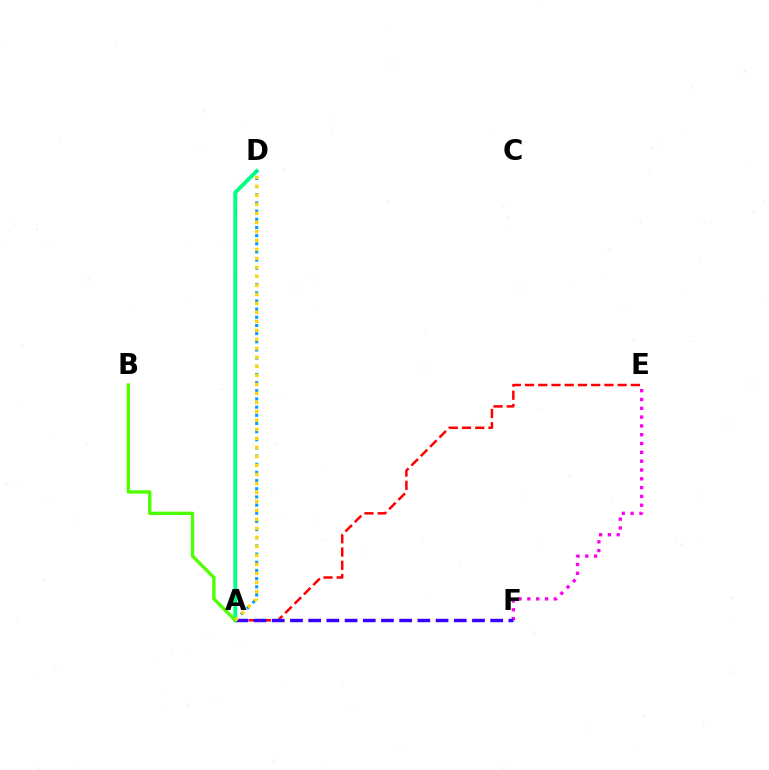{('A', 'D'): [{'color': '#00ff86', 'line_style': 'solid', 'thickness': 2.79}, {'color': '#009eff', 'line_style': 'dotted', 'thickness': 2.22}, {'color': '#ffd500', 'line_style': 'dotted', 'thickness': 2.45}], ('E', 'F'): [{'color': '#ff00ed', 'line_style': 'dotted', 'thickness': 2.39}], ('A', 'E'): [{'color': '#ff0000', 'line_style': 'dashed', 'thickness': 1.8}], ('A', 'F'): [{'color': '#3700ff', 'line_style': 'dashed', 'thickness': 2.47}], ('A', 'B'): [{'color': '#4fff00', 'line_style': 'solid', 'thickness': 2.42}]}